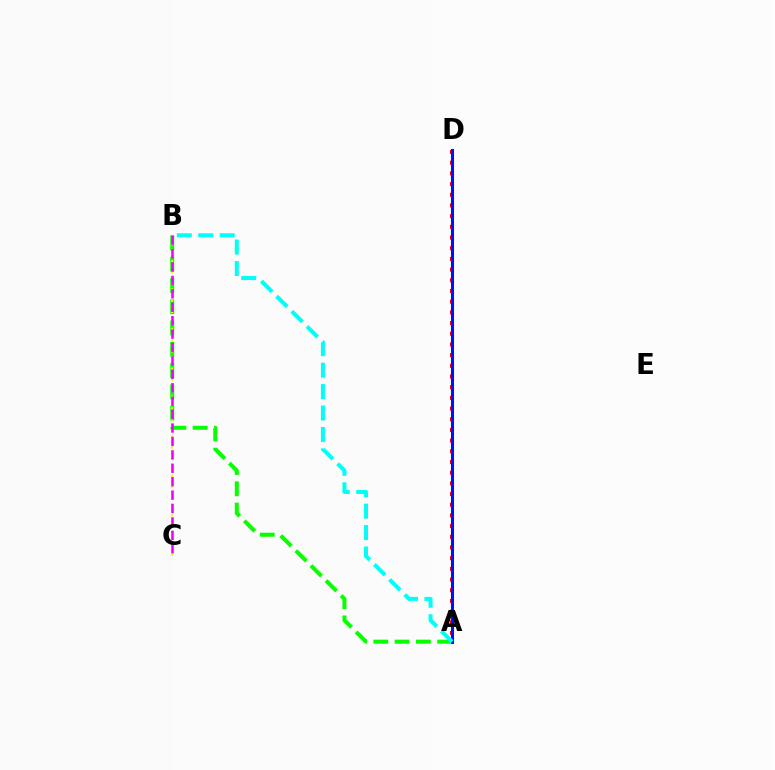{('A', 'B'): [{'color': '#08ff00', 'line_style': 'dashed', 'thickness': 2.89}, {'color': '#00fff6', 'line_style': 'dashed', 'thickness': 2.91}], ('A', 'D'): [{'color': '#ff0000', 'line_style': 'dotted', 'thickness': 2.9}, {'color': '#0010ff', 'line_style': 'solid', 'thickness': 2.19}], ('B', 'C'): [{'color': '#fcf500', 'line_style': 'dotted', 'thickness': 1.53}, {'color': '#ee00ff', 'line_style': 'dashed', 'thickness': 1.82}]}